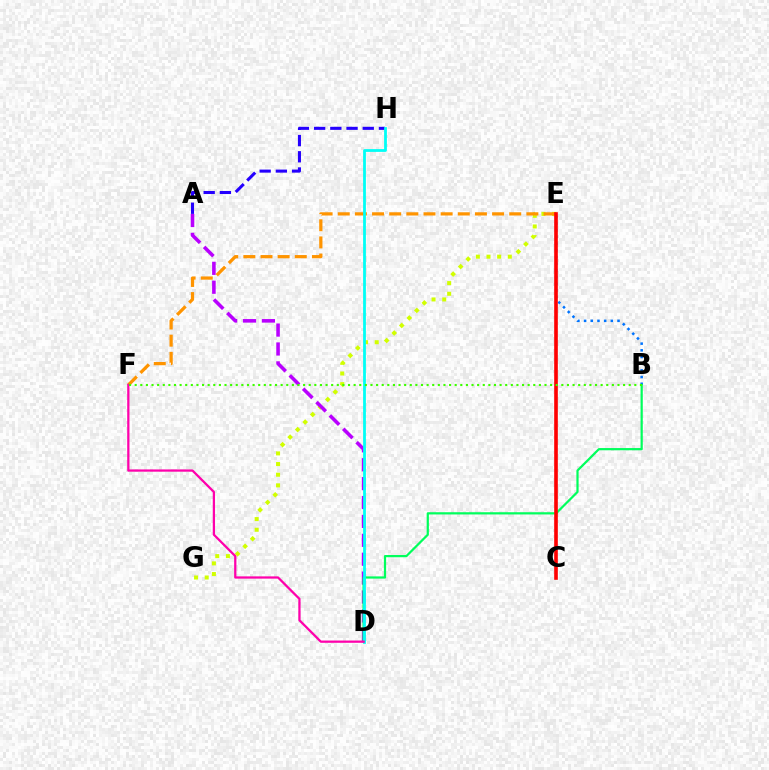{('E', 'G'): [{'color': '#d1ff00', 'line_style': 'dotted', 'thickness': 2.89}], ('B', 'E'): [{'color': '#0074ff', 'line_style': 'dotted', 'thickness': 1.82}], ('A', 'D'): [{'color': '#b900ff', 'line_style': 'dashed', 'thickness': 2.57}], ('E', 'F'): [{'color': '#ff9400', 'line_style': 'dashed', 'thickness': 2.33}], ('B', 'D'): [{'color': '#00ff5c', 'line_style': 'solid', 'thickness': 1.6}], ('C', 'E'): [{'color': '#ff0000', 'line_style': 'solid', 'thickness': 2.62}], ('A', 'H'): [{'color': '#2500ff', 'line_style': 'dashed', 'thickness': 2.2}], ('D', 'H'): [{'color': '#00fff6', 'line_style': 'solid', 'thickness': 2.01}], ('D', 'F'): [{'color': '#ff00ac', 'line_style': 'solid', 'thickness': 1.63}], ('B', 'F'): [{'color': '#3dff00', 'line_style': 'dotted', 'thickness': 1.53}]}